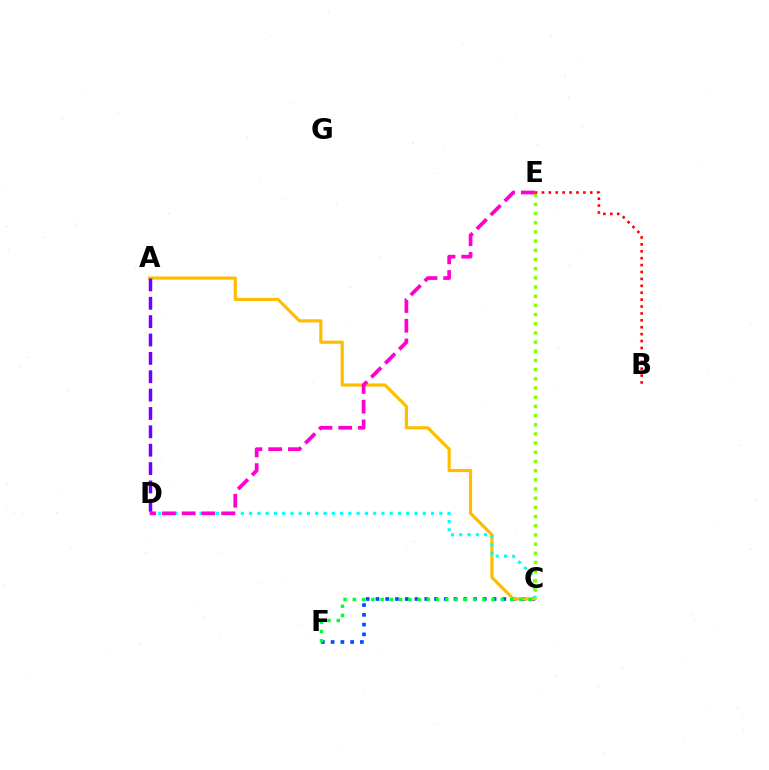{('C', 'F'): [{'color': '#004bff', 'line_style': 'dotted', 'thickness': 2.65}, {'color': '#00ff39', 'line_style': 'dotted', 'thickness': 2.51}], ('A', 'C'): [{'color': '#ffbd00', 'line_style': 'solid', 'thickness': 2.28}], ('C', 'D'): [{'color': '#00fff6', 'line_style': 'dotted', 'thickness': 2.25}], ('C', 'E'): [{'color': '#84ff00', 'line_style': 'dotted', 'thickness': 2.49}], ('D', 'E'): [{'color': '#ff00cf', 'line_style': 'dashed', 'thickness': 2.68}], ('A', 'D'): [{'color': '#7200ff', 'line_style': 'dashed', 'thickness': 2.49}], ('B', 'E'): [{'color': '#ff0000', 'line_style': 'dotted', 'thickness': 1.88}]}